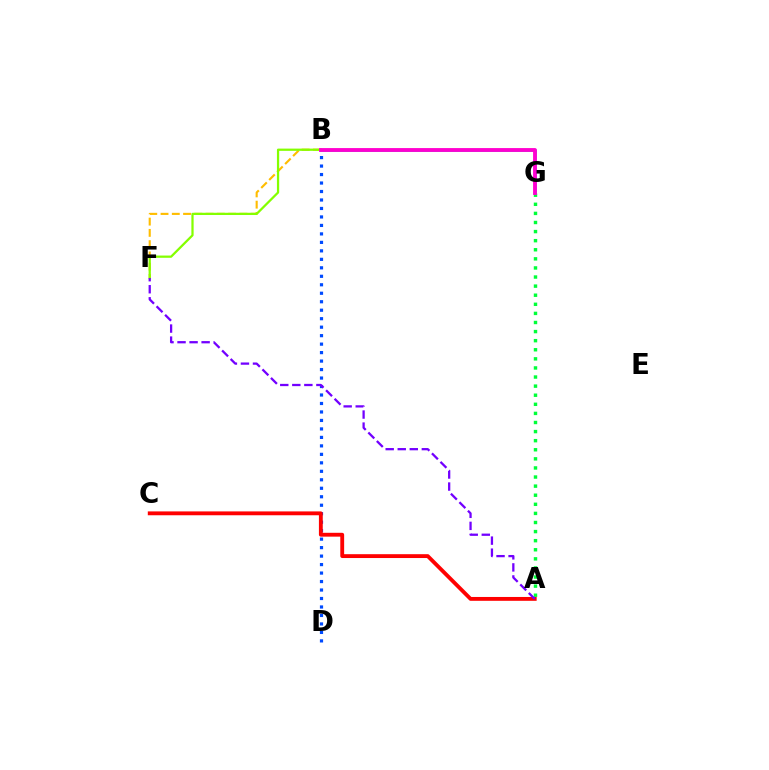{('B', 'D'): [{'color': '#004bff', 'line_style': 'dotted', 'thickness': 2.3}], ('B', 'F'): [{'color': '#ffbd00', 'line_style': 'dashed', 'thickness': 1.53}, {'color': '#84ff00', 'line_style': 'solid', 'thickness': 1.62}], ('B', 'G'): [{'color': '#00fff6', 'line_style': 'solid', 'thickness': 2.12}, {'color': '#ff00cf', 'line_style': 'solid', 'thickness': 2.77}], ('A', 'C'): [{'color': '#ff0000', 'line_style': 'solid', 'thickness': 2.77}], ('A', 'G'): [{'color': '#00ff39', 'line_style': 'dotted', 'thickness': 2.47}], ('A', 'F'): [{'color': '#7200ff', 'line_style': 'dashed', 'thickness': 1.64}]}